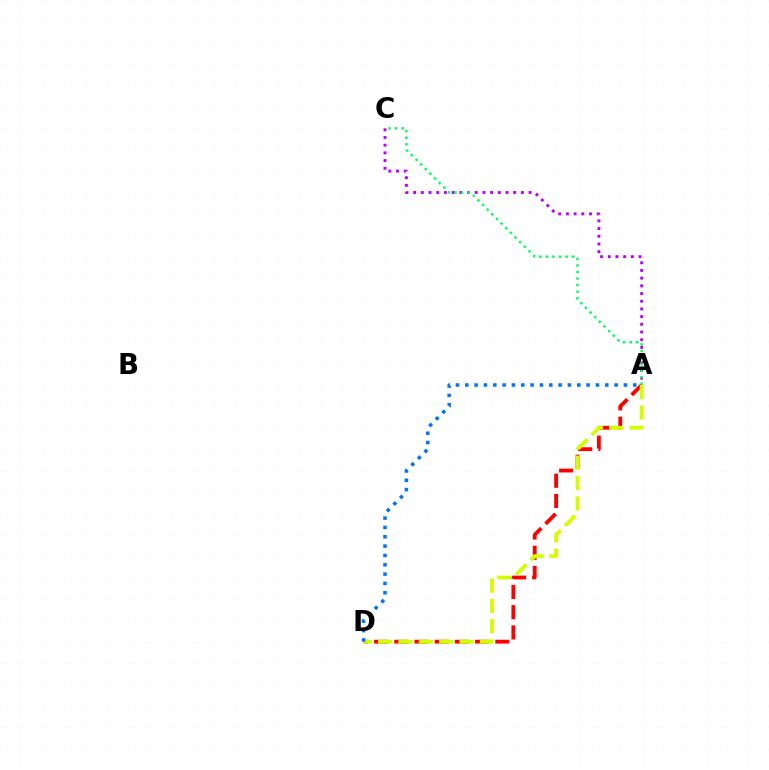{('A', 'D'): [{'color': '#ff0000', 'line_style': 'dashed', 'thickness': 2.75}, {'color': '#d1ff00', 'line_style': 'dashed', 'thickness': 2.77}, {'color': '#0074ff', 'line_style': 'dotted', 'thickness': 2.54}], ('A', 'C'): [{'color': '#b900ff', 'line_style': 'dotted', 'thickness': 2.09}, {'color': '#00ff5c', 'line_style': 'dotted', 'thickness': 1.78}]}